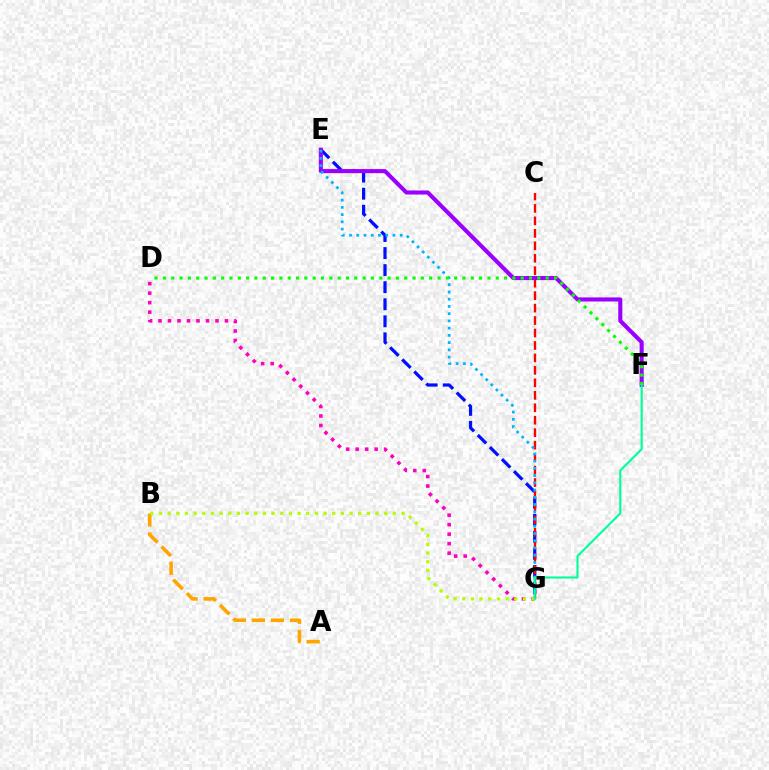{('E', 'G'): [{'color': '#0010ff', 'line_style': 'dashed', 'thickness': 2.32}, {'color': '#00b5ff', 'line_style': 'dotted', 'thickness': 1.97}], ('C', 'G'): [{'color': '#ff0000', 'line_style': 'dashed', 'thickness': 1.69}], ('D', 'G'): [{'color': '#ff00bd', 'line_style': 'dotted', 'thickness': 2.58}], ('E', 'F'): [{'color': '#9b00ff', 'line_style': 'solid', 'thickness': 2.93}], ('A', 'B'): [{'color': '#ffa500', 'line_style': 'dashed', 'thickness': 2.59}], ('B', 'G'): [{'color': '#b3ff00', 'line_style': 'dotted', 'thickness': 2.35}], ('D', 'F'): [{'color': '#08ff00', 'line_style': 'dotted', 'thickness': 2.26}], ('F', 'G'): [{'color': '#00ff9d', 'line_style': 'solid', 'thickness': 1.54}]}